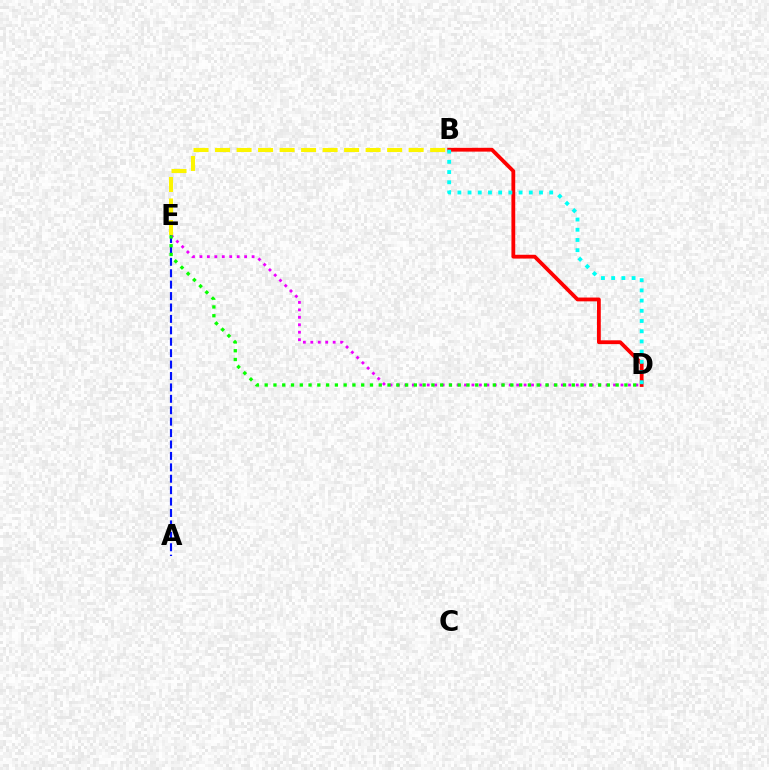{('A', 'E'): [{'color': '#0010ff', 'line_style': 'dashed', 'thickness': 1.55}], ('D', 'E'): [{'color': '#ee00ff', 'line_style': 'dotted', 'thickness': 2.02}, {'color': '#08ff00', 'line_style': 'dotted', 'thickness': 2.38}], ('B', 'D'): [{'color': '#ff0000', 'line_style': 'solid', 'thickness': 2.73}, {'color': '#00fff6', 'line_style': 'dotted', 'thickness': 2.77}], ('B', 'E'): [{'color': '#fcf500', 'line_style': 'dashed', 'thickness': 2.92}]}